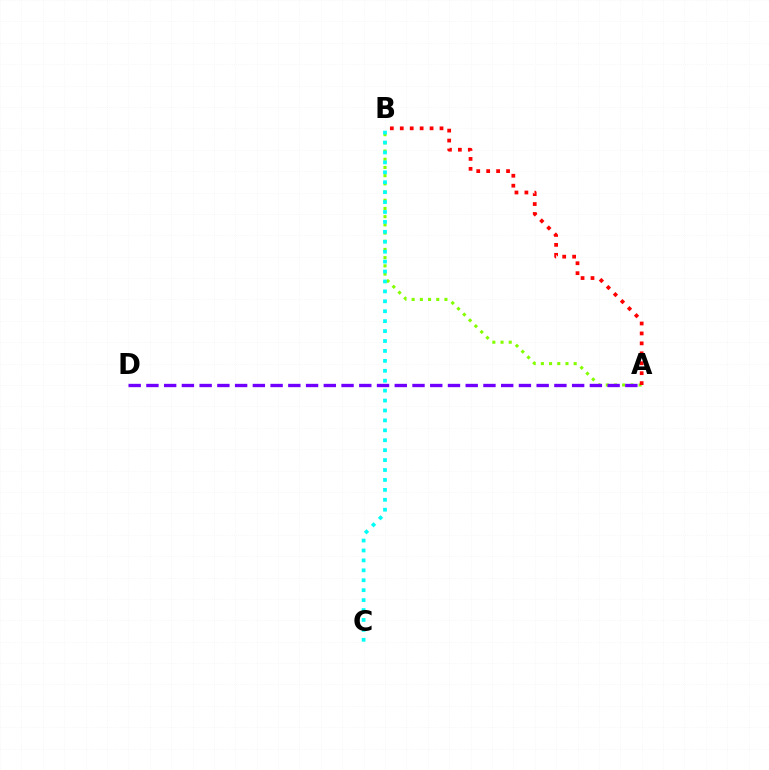{('A', 'B'): [{'color': '#84ff00', 'line_style': 'dotted', 'thickness': 2.23}, {'color': '#ff0000', 'line_style': 'dotted', 'thickness': 2.7}], ('A', 'D'): [{'color': '#7200ff', 'line_style': 'dashed', 'thickness': 2.41}], ('B', 'C'): [{'color': '#00fff6', 'line_style': 'dotted', 'thickness': 2.7}]}